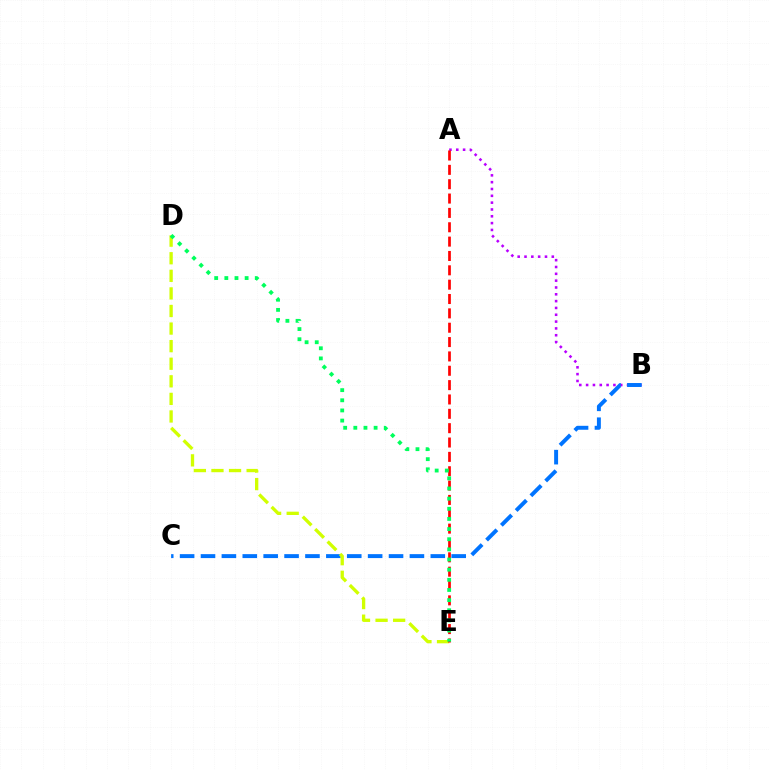{('A', 'B'): [{'color': '#b900ff', 'line_style': 'dotted', 'thickness': 1.85}], ('B', 'C'): [{'color': '#0074ff', 'line_style': 'dashed', 'thickness': 2.84}], ('D', 'E'): [{'color': '#d1ff00', 'line_style': 'dashed', 'thickness': 2.39}, {'color': '#00ff5c', 'line_style': 'dotted', 'thickness': 2.76}], ('A', 'E'): [{'color': '#ff0000', 'line_style': 'dashed', 'thickness': 1.95}]}